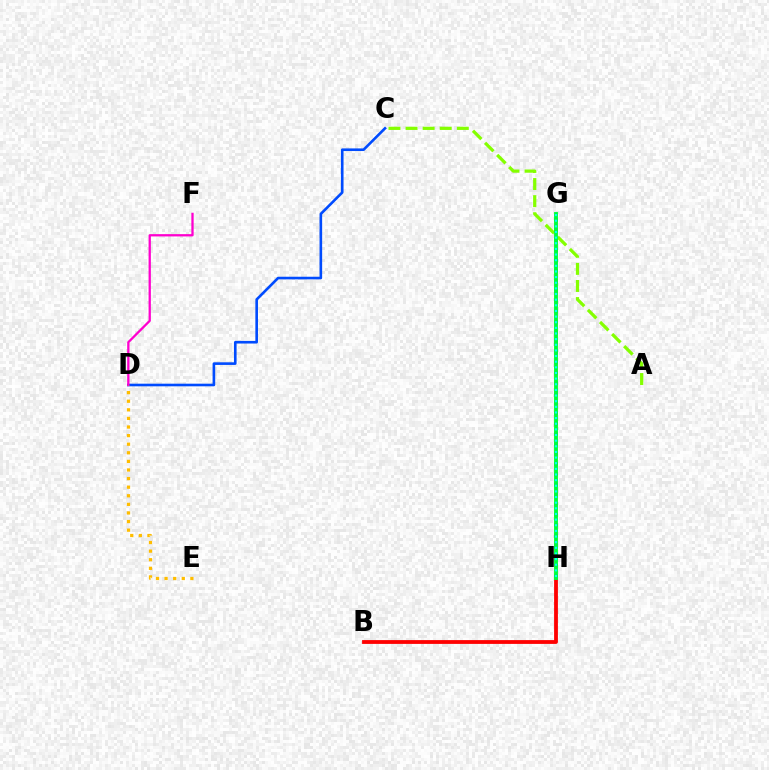{('B', 'H'): [{'color': '#ff0000', 'line_style': 'solid', 'thickness': 2.74}], ('C', 'D'): [{'color': '#004bff', 'line_style': 'solid', 'thickness': 1.89}], ('G', 'H'): [{'color': '#7200ff', 'line_style': 'dotted', 'thickness': 2.77}, {'color': '#00ff39', 'line_style': 'solid', 'thickness': 2.8}, {'color': '#00fff6', 'line_style': 'dotted', 'thickness': 1.53}], ('A', 'C'): [{'color': '#84ff00', 'line_style': 'dashed', 'thickness': 2.32}], ('D', 'F'): [{'color': '#ff00cf', 'line_style': 'solid', 'thickness': 1.65}], ('D', 'E'): [{'color': '#ffbd00', 'line_style': 'dotted', 'thickness': 2.34}]}